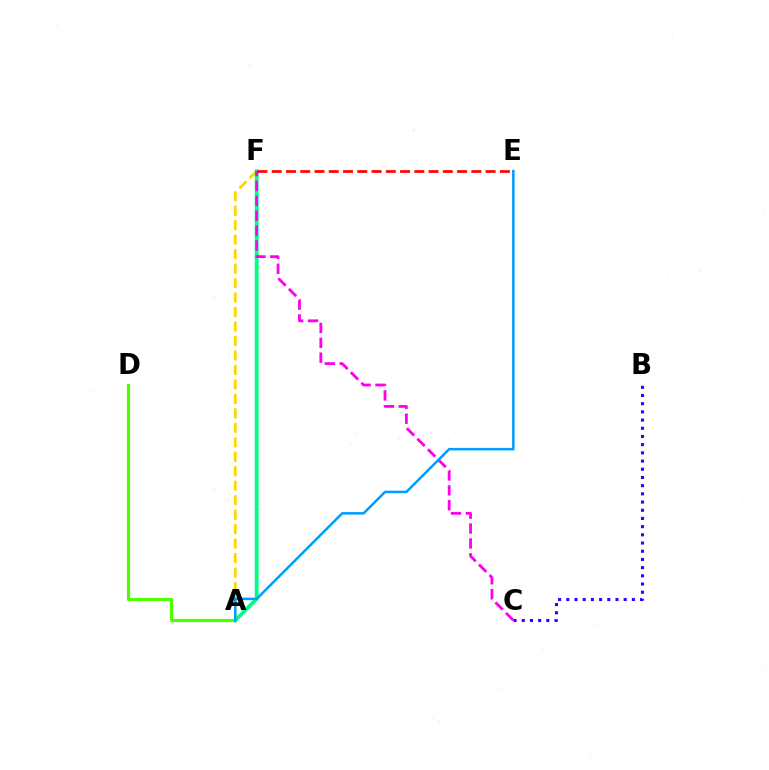{('B', 'C'): [{'color': '#3700ff', 'line_style': 'dotted', 'thickness': 2.23}], ('A', 'D'): [{'color': '#4fff00', 'line_style': 'solid', 'thickness': 2.31}], ('A', 'F'): [{'color': '#ffd500', 'line_style': 'dashed', 'thickness': 1.97}, {'color': '#00ff86', 'line_style': 'solid', 'thickness': 2.77}], ('C', 'F'): [{'color': '#ff00ed', 'line_style': 'dashed', 'thickness': 2.02}], ('A', 'E'): [{'color': '#009eff', 'line_style': 'solid', 'thickness': 1.83}], ('E', 'F'): [{'color': '#ff0000', 'line_style': 'dashed', 'thickness': 1.94}]}